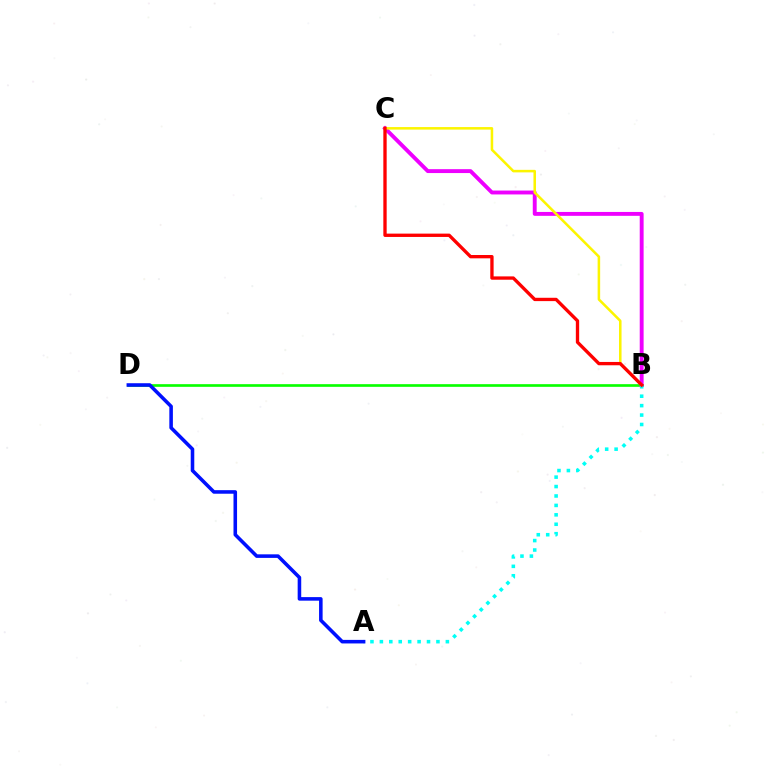{('B', 'D'): [{'color': '#08ff00', 'line_style': 'solid', 'thickness': 1.92}], ('B', 'C'): [{'color': '#ee00ff', 'line_style': 'solid', 'thickness': 2.8}, {'color': '#fcf500', 'line_style': 'solid', 'thickness': 1.82}, {'color': '#ff0000', 'line_style': 'solid', 'thickness': 2.4}], ('A', 'B'): [{'color': '#00fff6', 'line_style': 'dotted', 'thickness': 2.56}], ('A', 'D'): [{'color': '#0010ff', 'line_style': 'solid', 'thickness': 2.56}]}